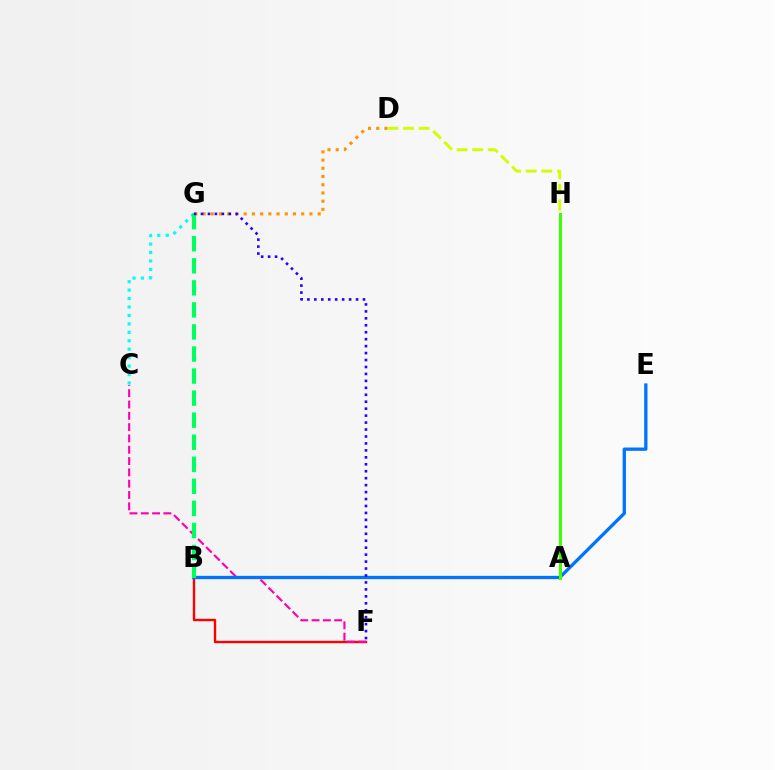{('B', 'F'): [{'color': '#ff0000', 'line_style': 'solid', 'thickness': 1.71}], ('D', 'G'): [{'color': '#ff9400', 'line_style': 'dotted', 'thickness': 2.23}], ('C', 'F'): [{'color': '#ff00ac', 'line_style': 'dashed', 'thickness': 1.54}], ('A', 'H'): [{'color': '#b900ff', 'line_style': 'dotted', 'thickness': 2.07}, {'color': '#3dff00', 'line_style': 'solid', 'thickness': 2.16}], ('C', 'G'): [{'color': '#00fff6', 'line_style': 'dotted', 'thickness': 2.29}], ('B', 'E'): [{'color': '#0074ff', 'line_style': 'solid', 'thickness': 2.37}], ('B', 'G'): [{'color': '#00ff5c', 'line_style': 'dashed', 'thickness': 3.0}], ('D', 'H'): [{'color': '#d1ff00', 'line_style': 'dashed', 'thickness': 2.12}], ('F', 'G'): [{'color': '#2500ff', 'line_style': 'dotted', 'thickness': 1.89}]}